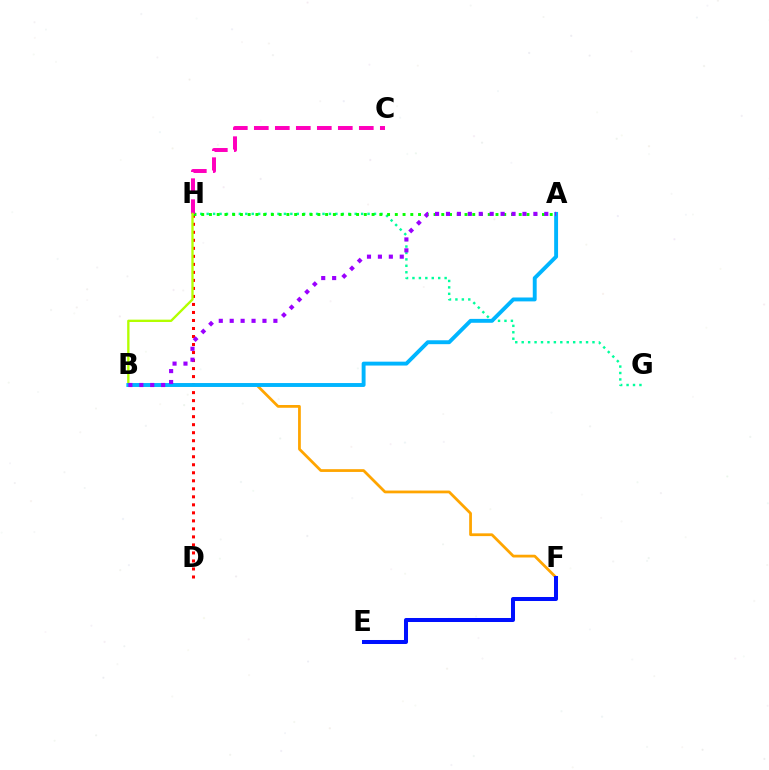{('G', 'H'): [{'color': '#00ff9d', 'line_style': 'dotted', 'thickness': 1.75}], ('D', 'H'): [{'color': '#ff0000', 'line_style': 'dotted', 'thickness': 2.18}], ('B', 'F'): [{'color': '#ffa500', 'line_style': 'solid', 'thickness': 1.99}], ('E', 'F'): [{'color': '#0010ff', 'line_style': 'solid', 'thickness': 2.89}], ('A', 'H'): [{'color': '#08ff00', 'line_style': 'dotted', 'thickness': 2.1}], ('C', 'H'): [{'color': '#ff00bd', 'line_style': 'dashed', 'thickness': 2.85}], ('B', 'H'): [{'color': '#b3ff00', 'line_style': 'solid', 'thickness': 1.69}], ('A', 'B'): [{'color': '#00b5ff', 'line_style': 'solid', 'thickness': 2.8}, {'color': '#9b00ff', 'line_style': 'dotted', 'thickness': 2.97}]}